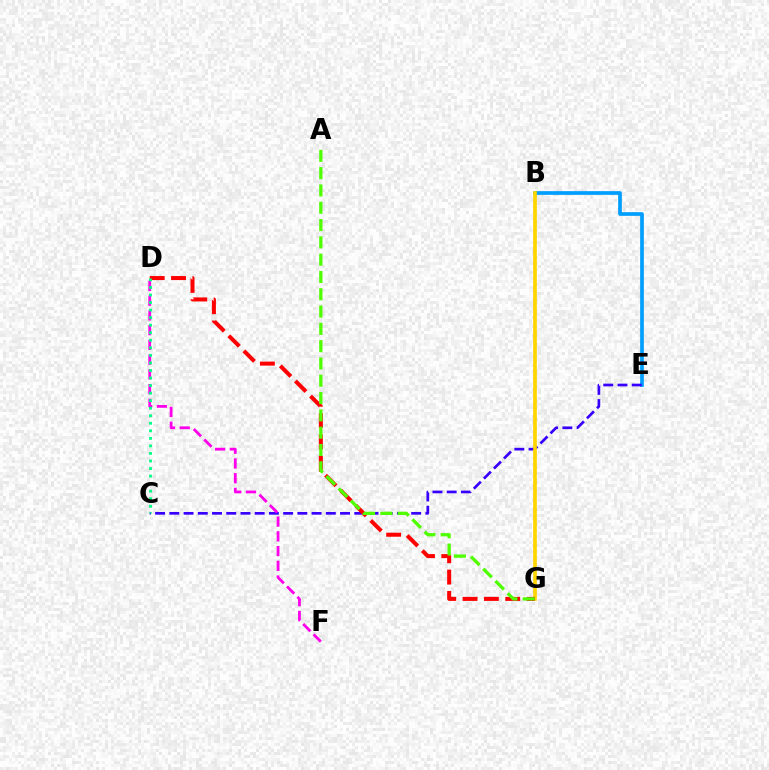{('B', 'E'): [{'color': '#009eff', 'line_style': 'solid', 'thickness': 2.66}], ('C', 'E'): [{'color': '#3700ff', 'line_style': 'dashed', 'thickness': 1.93}], ('D', 'F'): [{'color': '#ff00ed', 'line_style': 'dashed', 'thickness': 2.0}], ('B', 'G'): [{'color': '#ffd500', 'line_style': 'solid', 'thickness': 2.66}], ('D', 'G'): [{'color': '#ff0000', 'line_style': 'dashed', 'thickness': 2.9}], ('A', 'G'): [{'color': '#4fff00', 'line_style': 'dashed', 'thickness': 2.35}], ('C', 'D'): [{'color': '#00ff86', 'line_style': 'dotted', 'thickness': 2.05}]}